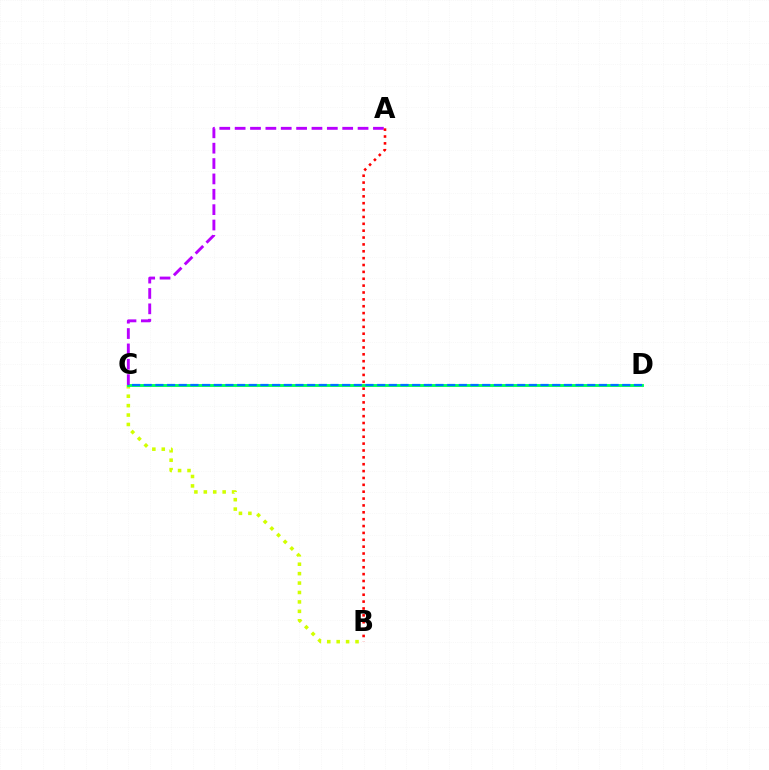{('B', 'C'): [{'color': '#d1ff00', 'line_style': 'dotted', 'thickness': 2.56}], ('C', 'D'): [{'color': '#00ff5c', 'line_style': 'solid', 'thickness': 2.08}, {'color': '#0074ff', 'line_style': 'dashed', 'thickness': 1.59}], ('A', 'C'): [{'color': '#b900ff', 'line_style': 'dashed', 'thickness': 2.09}], ('A', 'B'): [{'color': '#ff0000', 'line_style': 'dotted', 'thickness': 1.87}]}